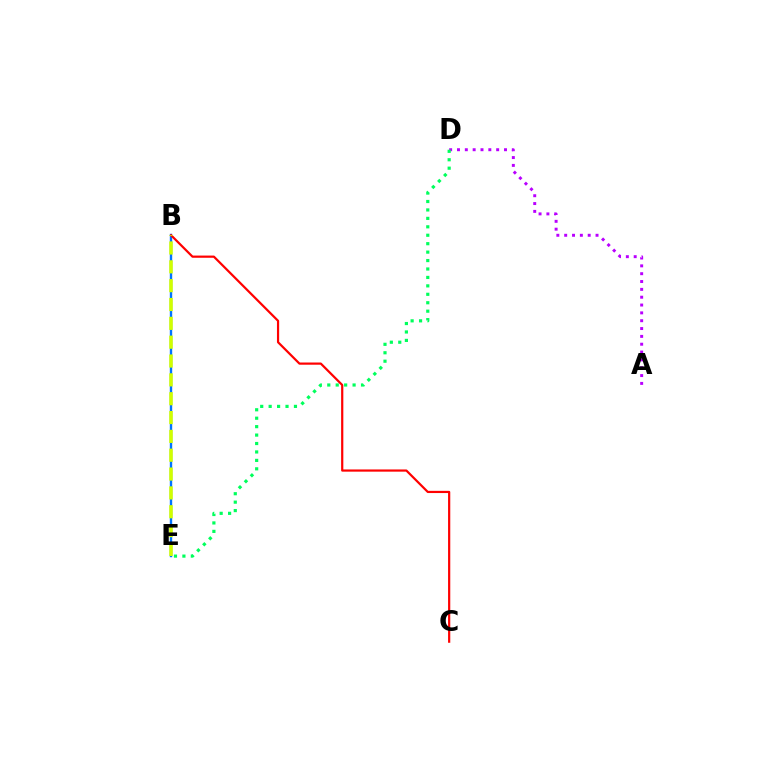{('A', 'D'): [{'color': '#b900ff', 'line_style': 'dotted', 'thickness': 2.13}], ('B', 'E'): [{'color': '#0074ff', 'line_style': 'solid', 'thickness': 1.72}, {'color': '#d1ff00', 'line_style': 'dashed', 'thickness': 2.56}], ('B', 'C'): [{'color': '#ff0000', 'line_style': 'solid', 'thickness': 1.59}], ('D', 'E'): [{'color': '#00ff5c', 'line_style': 'dotted', 'thickness': 2.29}]}